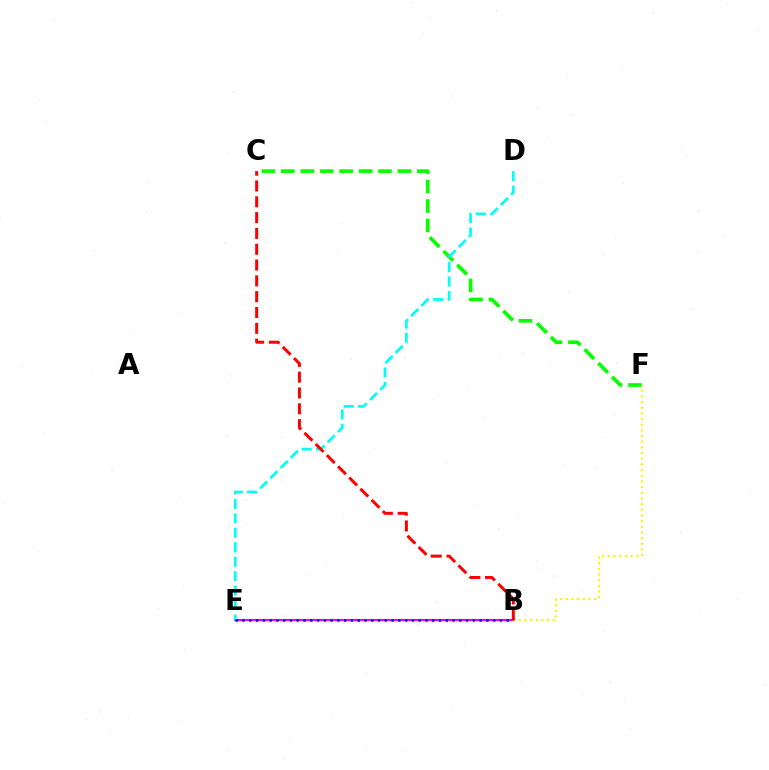{('B', 'E'): [{'color': '#ee00ff', 'line_style': 'solid', 'thickness': 1.53}, {'color': '#0010ff', 'line_style': 'dotted', 'thickness': 1.84}], ('B', 'F'): [{'color': '#fcf500', 'line_style': 'dotted', 'thickness': 1.54}], ('C', 'F'): [{'color': '#08ff00', 'line_style': 'dashed', 'thickness': 2.64}], ('D', 'E'): [{'color': '#00fff6', 'line_style': 'dashed', 'thickness': 1.96}], ('B', 'C'): [{'color': '#ff0000', 'line_style': 'dashed', 'thickness': 2.15}]}